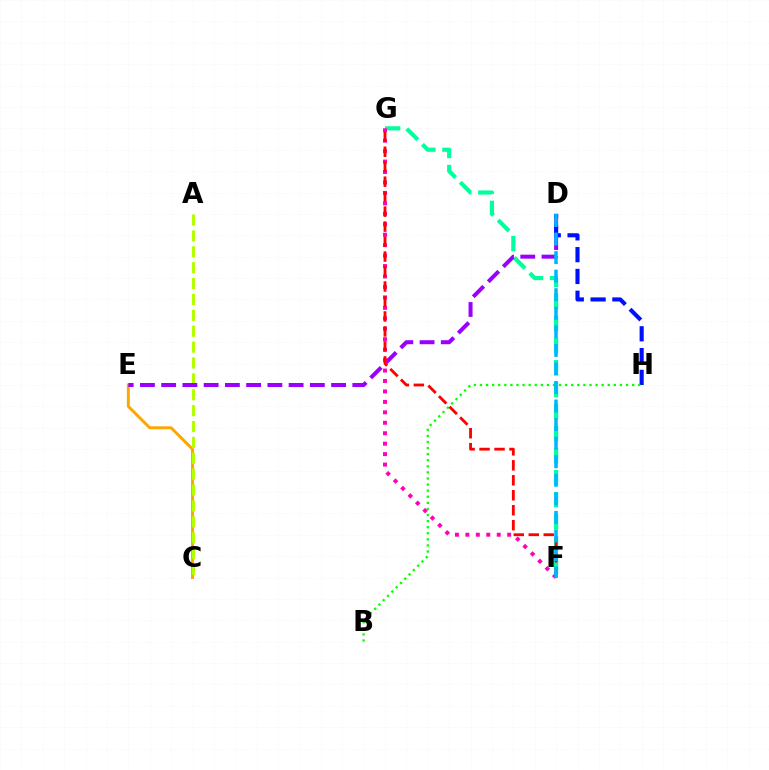{('C', 'E'): [{'color': '#ffa500', 'line_style': 'solid', 'thickness': 2.11}], ('F', 'G'): [{'color': '#00ff9d', 'line_style': 'dashed', 'thickness': 2.99}, {'color': '#ff00bd', 'line_style': 'dotted', 'thickness': 2.84}, {'color': '#ff0000', 'line_style': 'dashed', 'thickness': 2.03}], ('A', 'C'): [{'color': '#b3ff00', 'line_style': 'dashed', 'thickness': 2.16}], ('D', 'E'): [{'color': '#9b00ff', 'line_style': 'dashed', 'thickness': 2.89}], ('D', 'H'): [{'color': '#0010ff', 'line_style': 'dashed', 'thickness': 2.96}], ('B', 'H'): [{'color': '#08ff00', 'line_style': 'dotted', 'thickness': 1.65}], ('D', 'F'): [{'color': '#00b5ff', 'line_style': 'dashed', 'thickness': 2.52}]}